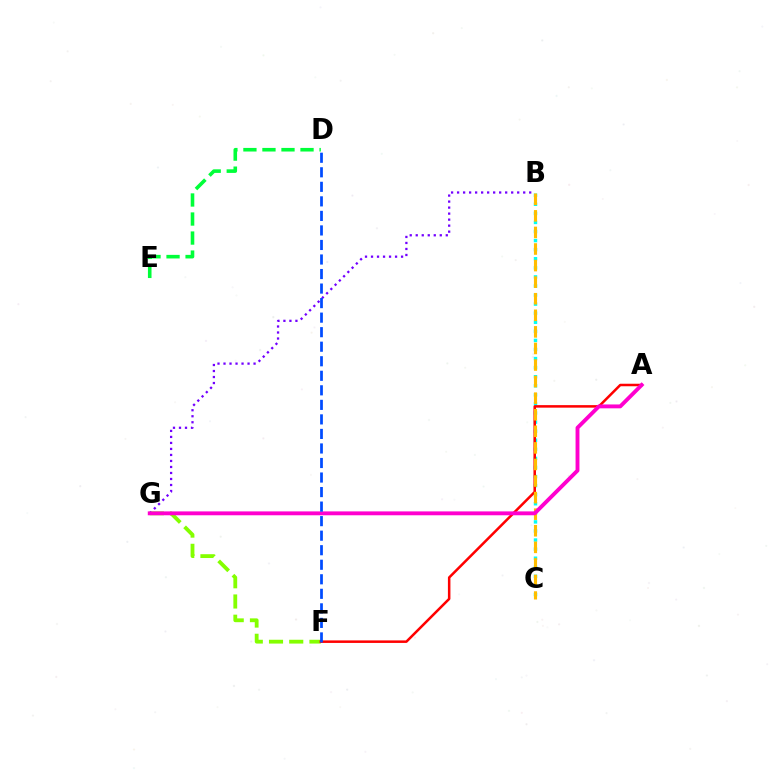{('F', 'G'): [{'color': '#84ff00', 'line_style': 'dashed', 'thickness': 2.75}], ('B', 'G'): [{'color': '#7200ff', 'line_style': 'dotted', 'thickness': 1.63}], ('B', 'C'): [{'color': '#00fff6', 'line_style': 'dotted', 'thickness': 2.47}, {'color': '#ffbd00', 'line_style': 'dashed', 'thickness': 2.25}], ('D', 'E'): [{'color': '#00ff39', 'line_style': 'dashed', 'thickness': 2.59}], ('A', 'F'): [{'color': '#ff0000', 'line_style': 'solid', 'thickness': 1.81}], ('A', 'G'): [{'color': '#ff00cf', 'line_style': 'solid', 'thickness': 2.79}], ('D', 'F'): [{'color': '#004bff', 'line_style': 'dashed', 'thickness': 1.97}]}